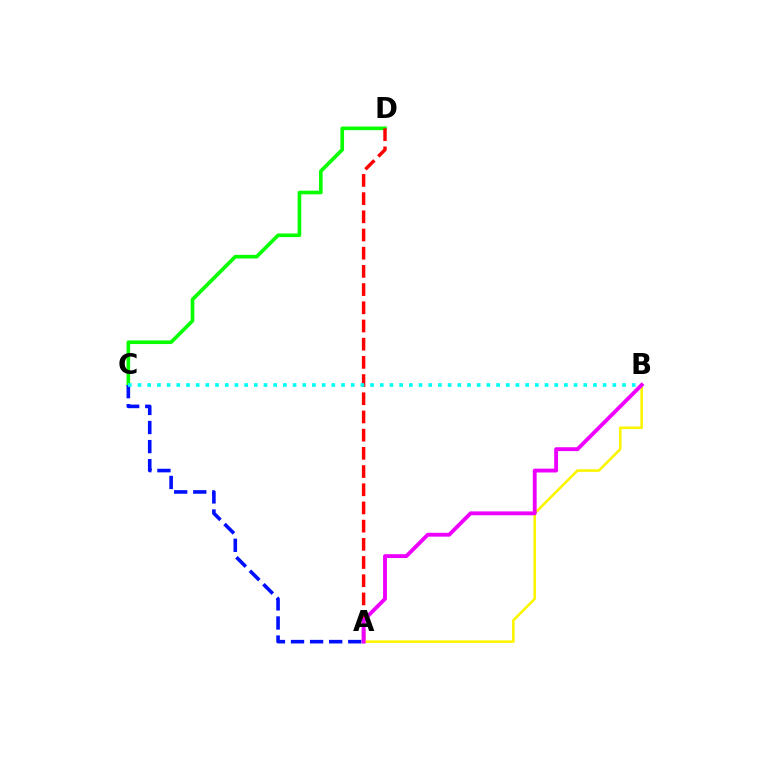{('C', 'D'): [{'color': '#08ff00', 'line_style': 'solid', 'thickness': 2.63}], ('A', 'D'): [{'color': '#ff0000', 'line_style': 'dashed', 'thickness': 2.47}], ('A', 'B'): [{'color': '#fcf500', 'line_style': 'solid', 'thickness': 1.86}, {'color': '#ee00ff', 'line_style': 'solid', 'thickness': 2.78}], ('A', 'C'): [{'color': '#0010ff', 'line_style': 'dashed', 'thickness': 2.59}], ('B', 'C'): [{'color': '#00fff6', 'line_style': 'dotted', 'thickness': 2.63}]}